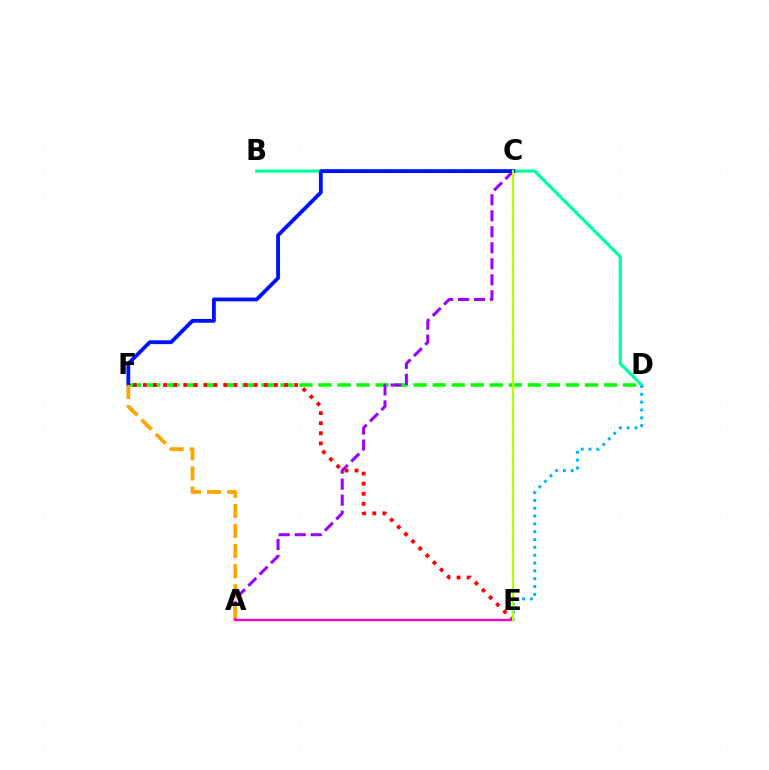{('D', 'F'): [{'color': '#08ff00', 'line_style': 'dashed', 'thickness': 2.59}], ('B', 'D'): [{'color': '#00ff9d', 'line_style': 'solid', 'thickness': 2.29}], ('A', 'C'): [{'color': '#9b00ff', 'line_style': 'dashed', 'thickness': 2.17}], ('E', 'F'): [{'color': '#ff0000', 'line_style': 'dotted', 'thickness': 2.74}], ('D', 'E'): [{'color': '#00b5ff', 'line_style': 'dotted', 'thickness': 2.13}], ('C', 'F'): [{'color': '#0010ff', 'line_style': 'solid', 'thickness': 2.74}], ('A', 'E'): [{'color': '#ff00bd', 'line_style': 'solid', 'thickness': 1.69}], ('C', 'E'): [{'color': '#b3ff00', 'line_style': 'solid', 'thickness': 1.58}], ('A', 'F'): [{'color': '#ffa500', 'line_style': 'dashed', 'thickness': 2.73}]}